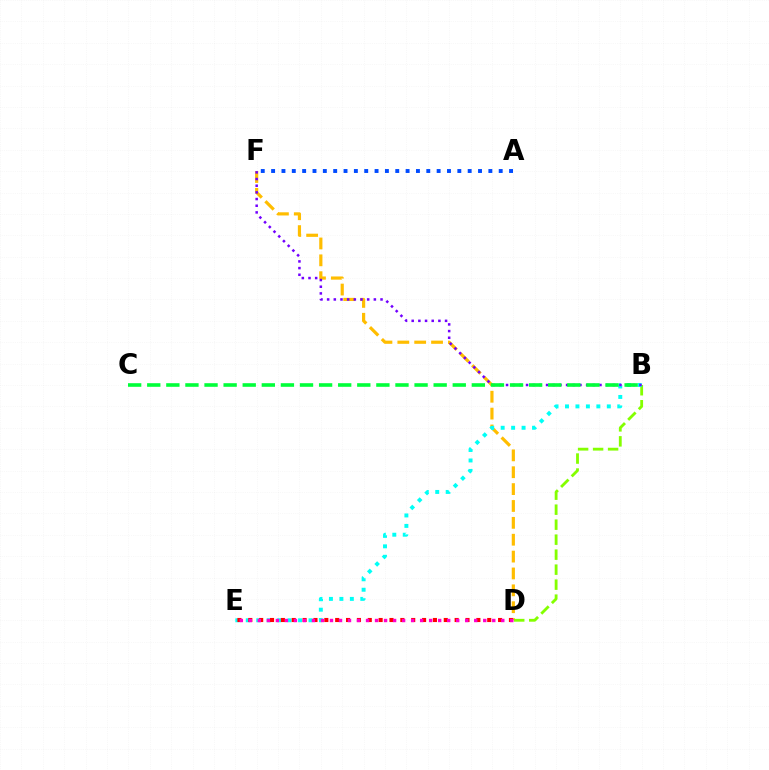{('D', 'F'): [{'color': '#ffbd00', 'line_style': 'dashed', 'thickness': 2.29}], ('B', 'D'): [{'color': '#84ff00', 'line_style': 'dashed', 'thickness': 2.04}], ('B', 'E'): [{'color': '#00fff6', 'line_style': 'dotted', 'thickness': 2.84}], ('B', 'F'): [{'color': '#7200ff', 'line_style': 'dotted', 'thickness': 1.81}], ('A', 'F'): [{'color': '#004bff', 'line_style': 'dotted', 'thickness': 2.81}], ('B', 'C'): [{'color': '#00ff39', 'line_style': 'dashed', 'thickness': 2.59}], ('D', 'E'): [{'color': '#ff0000', 'line_style': 'dotted', 'thickness': 2.95}, {'color': '#ff00cf', 'line_style': 'dotted', 'thickness': 2.45}]}